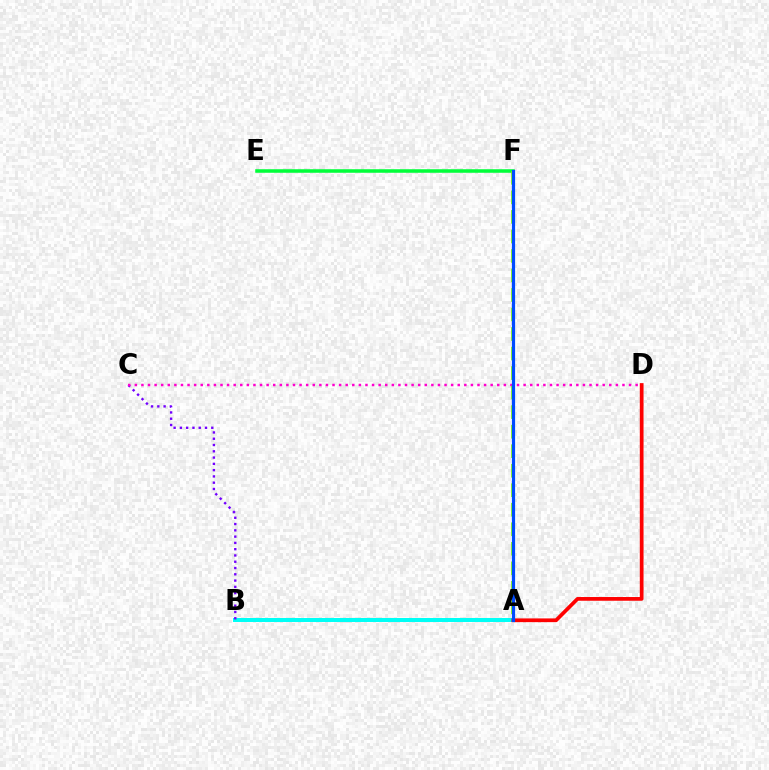{('E', 'F'): [{'color': '#00ff39', 'line_style': 'solid', 'thickness': 2.55}], ('A', 'F'): [{'color': '#ffbd00', 'line_style': 'solid', 'thickness': 2.01}, {'color': '#84ff00', 'line_style': 'dashed', 'thickness': 2.65}, {'color': '#004bff', 'line_style': 'solid', 'thickness': 2.3}], ('A', 'B'): [{'color': '#00fff6', 'line_style': 'solid', 'thickness': 2.88}], ('A', 'D'): [{'color': '#ff0000', 'line_style': 'solid', 'thickness': 2.69}], ('B', 'C'): [{'color': '#7200ff', 'line_style': 'dotted', 'thickness': 1.71}], ('C', 'D'): [{'color': '#ff00cf', 'line_style': 'dotted', 'thickness': 1.79}]}